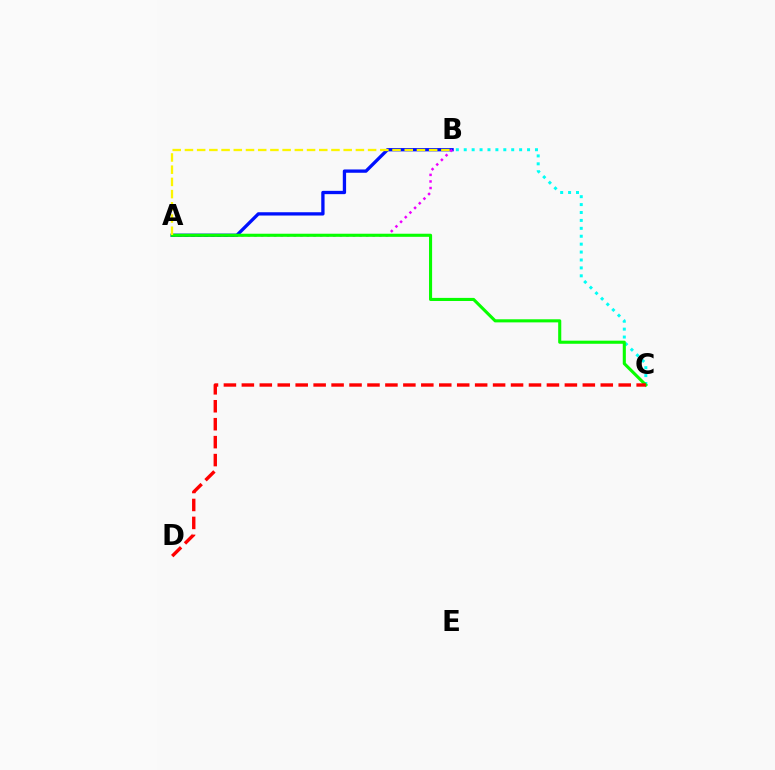{('A', 'B'): [{'color': '#0010ff', 'line_style': 'solid', 'thickness': 2.38}, {'color': '#ee00ff', 'line_style': 'dotted', 'thickness': 1.79}, {'color': '#fcf500', 'line_style': 'dashed', 'thickness': 1.66}], ('B', 'C'): [{'color': '#00fff6', 'line_style': 'dotted', 'thickness': 2.15}], ('A', 'C'): [{'color': '#08ff00', 'line_style': 'solid', 'thickness': 2.23}], ('C', 'D'): [{'color': '#ff0000', 'line_style': 'dashed', 'thickness': 2.44}]}